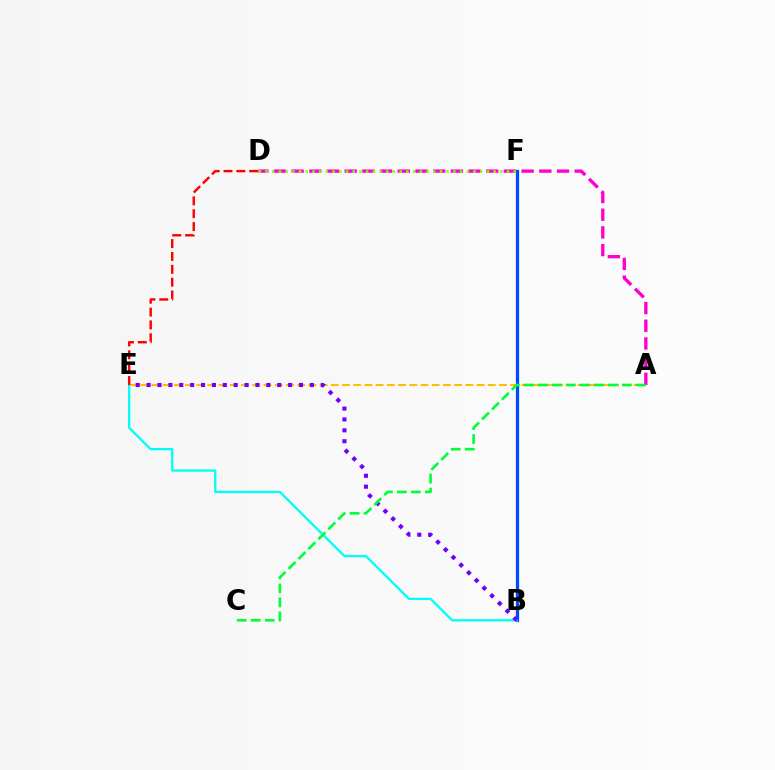{('A', 'E'): [{'color': '#ffbd00', 'line_style': 'dashed', 'thickness': 1.52}], ('B', 'F'): [{'color': '#004bff', 'line_style': 'solid', 'thickness': 2.35}], ('B', 'E'): [{'color': '#00fff6', 'line_style': 'solid', 'thickness': 1.66}, {'color': '#7200ff', 'line_style': 'dotted', 'thickness': 2.96}], ('A', 'D'): [{'color': '#ff00cf', 'line_style': 'dashed', 'thickness': 2.4}], ('A', 'C'): [{'color': '#00ff39', 'line_style': 'dashed', 'thickness': 1.9}], ('D', 'F'): [{'color': '#84ff00', 'line_style': 'dotted', 'thickness': 1.82}], ('D', 'E'): [{'color': '#ff0000', 'line_style': 'dashed', 'thickness': 1.75}]}